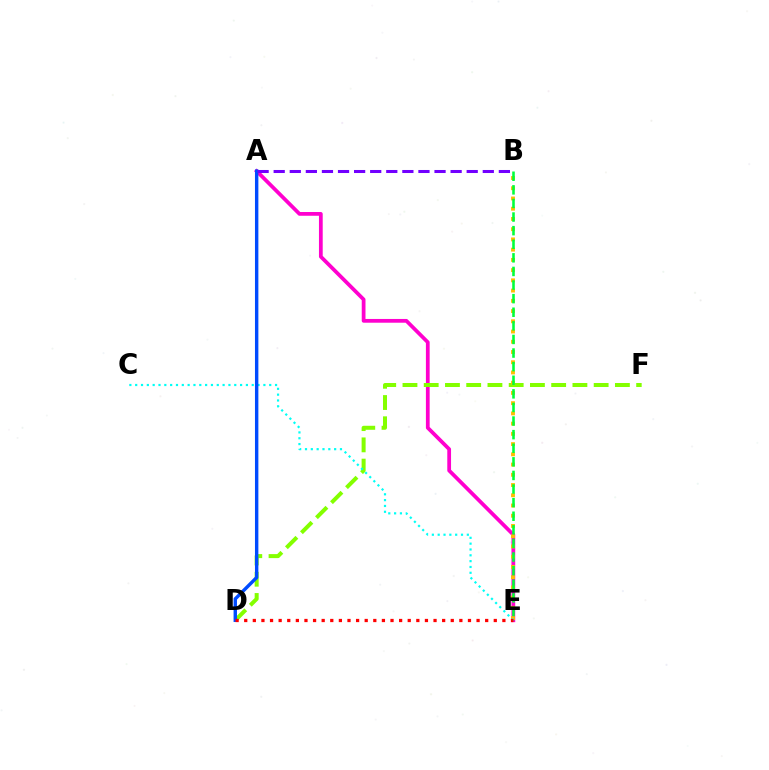{('A', 'E'): [{'color': '#ff00cf', 'line_style': 'solid', 'thickness': 2.7}], ('D', 'F'): [{'color': '#84ff00', 'line_style': 'dashed', 'thickness': 2.89}], ('B', 'E'): [{'color': '#ffbd00', 'line_style': 'dotted', 'thickness': 2.78}, {'color': '#00ff39', 'line_style': 'dashed', 'thickness': 1.85}], ('C', 'E'): [{'color': '#00fff6', 'line_style': 'dotted', 'thickness': 1.58}], ('A', 'D'): [{'color': '#004bff', 'line_style': 'solid', 'thickness': 2.45}], ('D', 'E'): [{'color': '#ff0000', 'line_style': 'dotted', 'thickness': 2.34}], ('A', 'B'): [{'color': '#7200ff', 'line_style': 'dashed', 'thickness': 2.19}]}